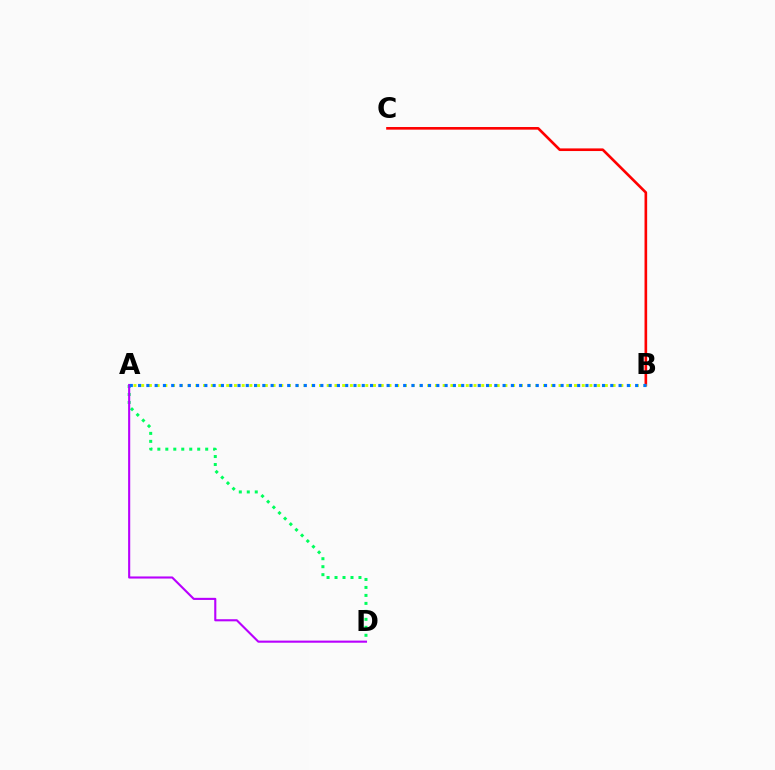{('B', 'C'): [{'color': '#ff0000', 'line_style': 'solid', 'thickness': 1.9}], ('A', 'D'): [{'color': '#00ff5c', 'line_style': 'dotted', 'thickness': 2.17}, {'color': '#b900ff', 'line_style': 'solid', 'thickness': 1.52}], ('A', 'B'): [{'color': '#d1ff00', 'line_style': 'dotted', 'thickness': 2.1}, {'color': '#0074ff', 'line_style': 'dotted', 'thickness': 2.25}]}